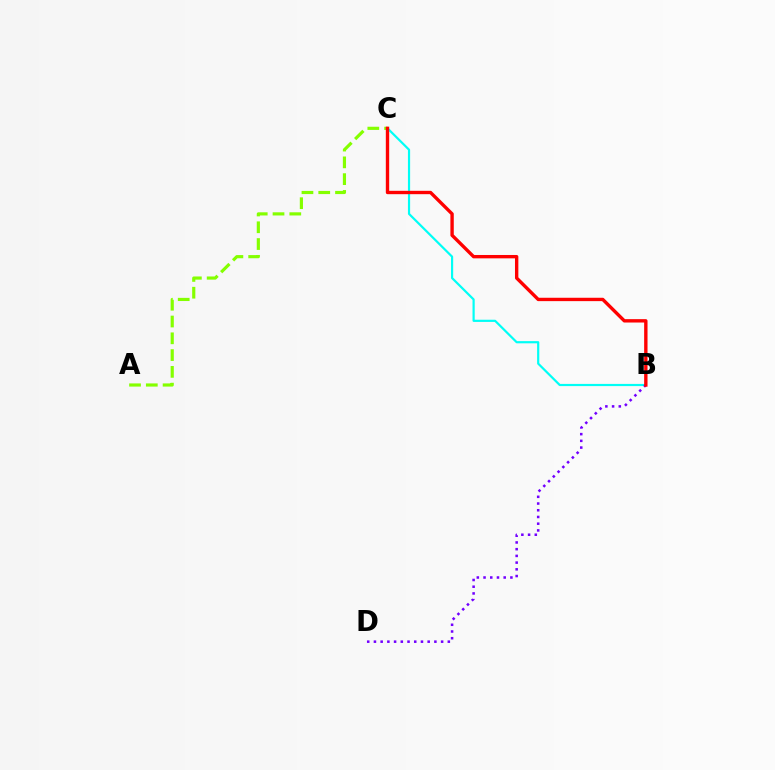{('B', 'C'): [{'color': '#00fff6', 'line_style': 'solid', 'thickness': 1.58}, {'color': '#ff0000', 'line_style': 'solid', 'thickness': 2.43}], ('A', 'C'): [{'color': '#84ff00', 'line_style': 'dashed', 'thickness': 2.28}], ('B', 'D'): [{'color': '#7200ff', 'line_style': 'dotted', 'thickness': 1.82}]}